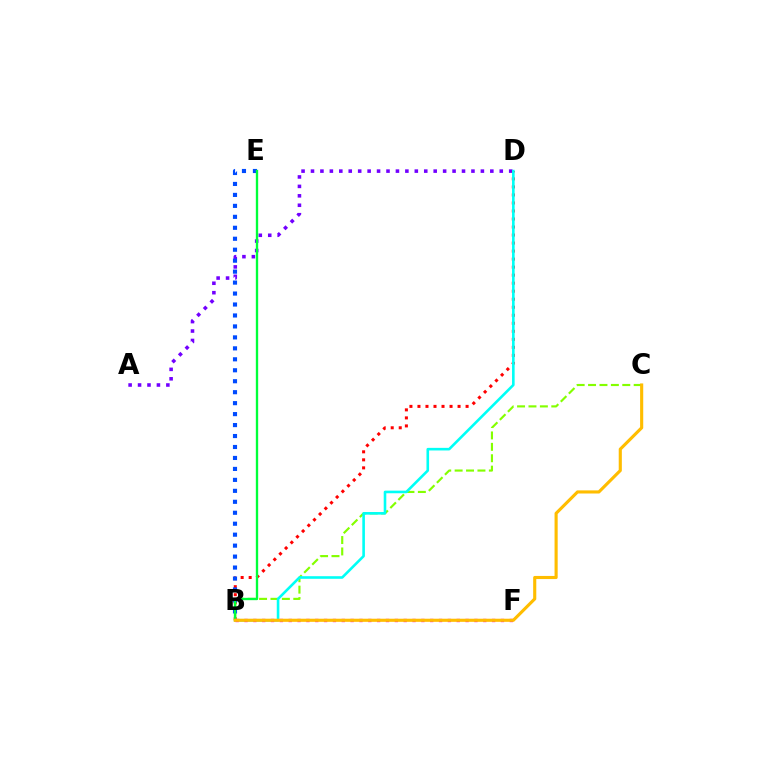{('A', 'D'): [{'color': '#7200ff', 'line_style': 'dotted', 'thickness': 2.56}], ('B', 'D'): [{'color': '#ff0000', 'line_style': 'dotted', 'thickness': 2.18}, {'color': '#00fff6', 'line_style': 'solid', 'thickness': 1.87}], ('B', 'C'): [{'color': '#84ff00', 'line_style': 'dashed', 'thickness': 1.55}, {'color': '#ffbd00', 'line_style': 'solid', 'thickness': 2.25}], ('B', 'E'): [{'color': '#004bff', 'line_style': 'dotted', 'thickness': 2.98}, {'color': '#00ff39', 'line_style': 'solid', 'thickness': 1.69}], ('B', 'F'): [{'color': '#ff00cf', 'line_style': 'dotted', 'thickness': 2.4}]}